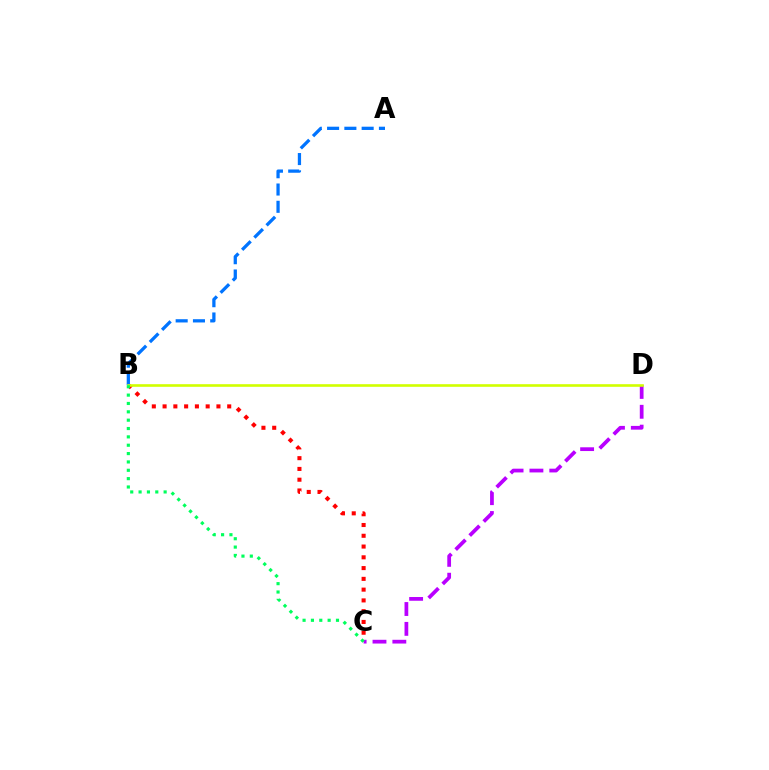{('B', 'C'): [{'color': '#ff0000', 'line_style': 'dotted', 'thickness': 2.93}, {'color': '#00ff5c', 'line_style': 'dotted', 'thickness': 2.27}], ('C', 'D'): [{'color': '#b900ff', 'line_style': 'dashed', 'thickness': 2.7}], ('A', 'B'): [{'color': '#0074ff', 'line_style': 'dashed', 'thickness': 2.35}], ('B', 'D'): [{'color': '#d1ff00', 'line_style': 'solid', 'thickness': 1.89}]}